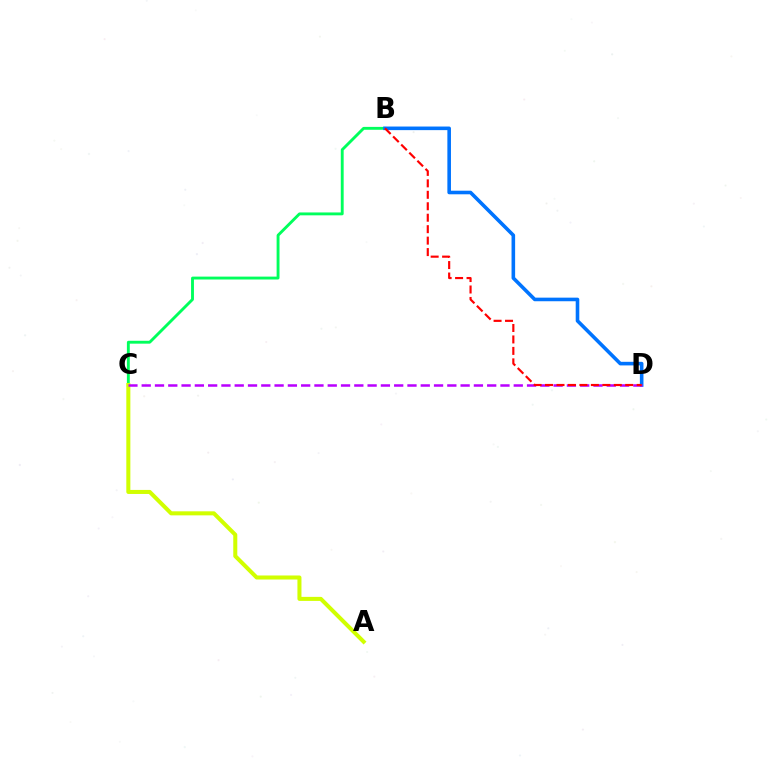{('B', 'C'): [{'color': '#00ff5c', 'line_style': 'solid', 'thickness': 2.07}], ('B', 'D'): [{'color': '#0074ff', 'line_style': 'solid', 'thickness': 2.59}, {'color': '#ff0000', 'line_style': 'dashed', 'thickness': 1.56}], ('A', 'C'): [{'color': '#d1ff00', 'line_style': 'solid', 'thickness': 2.91}], ('C', 'D'): [{'color': '#b900ff', 'line_style': 'dashed', 'thickness': 1.81}]}